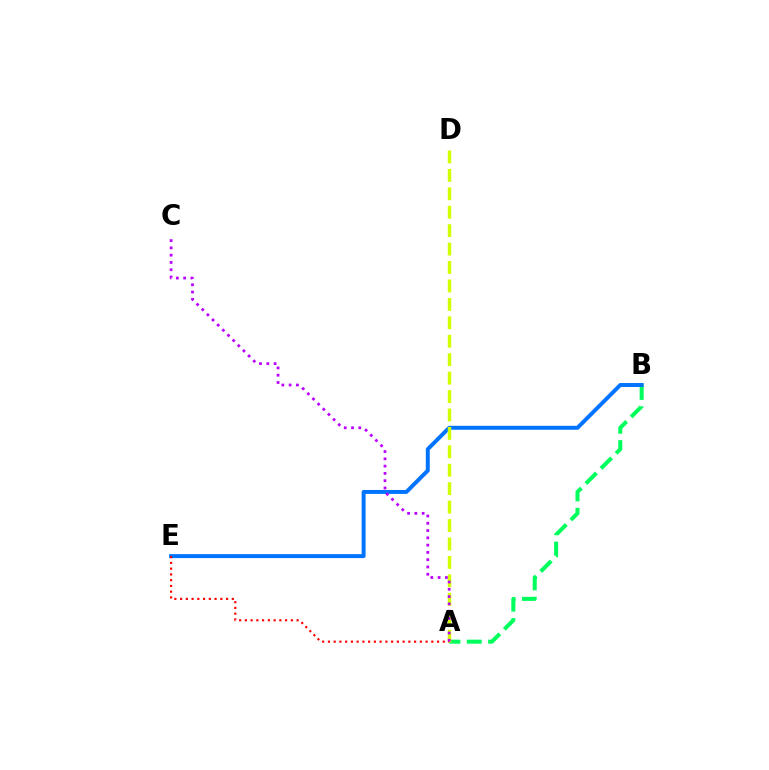{('A', 'B'): [{'color': '#00ff5c', 'line_style': 'dashed', 'thickness': 2.9}], ('B', 'E'): [{'color': '#0074ff', 'line_style': 'solid', 'thickness': 2.84}], ('A', 'D'): [{'color': '#d1ff00', 'line_style': 'dashed', 'thickness': 2.5}], ('A', 'E'): [{'color': '#ff0000', 'line_style': 'dotted', 'thickness': 1.56}], ('A', 'C'): [{'color': '#b900ff', 'line_style': 'dotted', 'thickness': 1.98}]}